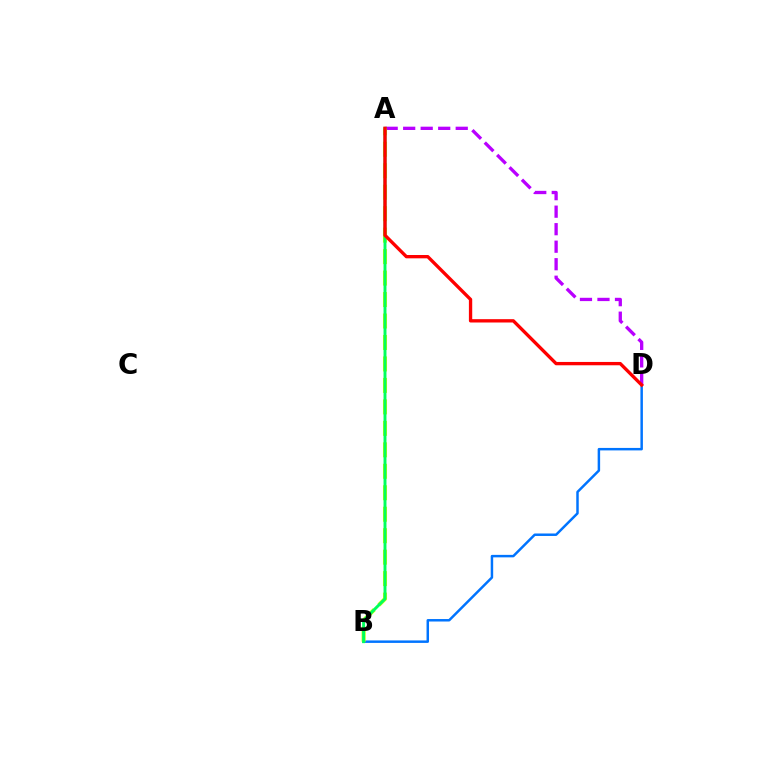{('B', 'D'): [{'color': '#0074ff', 'line_style': 'solid', 'thickness': 1.78}], ('A', 'D'): [{'color': '#b900ff', 'line_style': 'dashed', 'thickness': 2.38}, {'color': '#ff0000', 'line_style': 'solid', 'thickness': 2.4}], ('A', 'B'): [{'color': '#d1ff00', 'line_style': 'dashed', 'thickness': 2.92}, {'color': '#00ff5c', 'line_style': 'solid', 'thickness': 2.12}]}